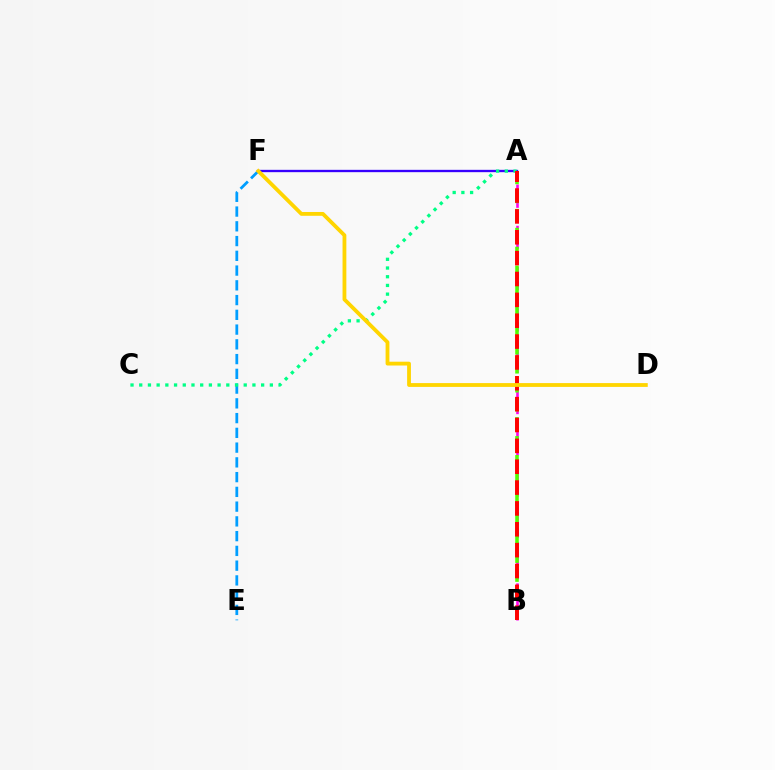{('A', 'B'): [{'color': '#ff00ed', 'line_style': 'dashed', 'thickness': 1.87}, {'color': '#4fff00', 'line_style': 'dashed', 'thickness': 2.57}, {'color': '#ff0000', 'line_style': 'dashed', 'thickness': 2.83}], ('E', 'F'): [{'color': '#009eff', 'line_style': 'dashed', 'thickness': 2.0}], ('A', 'F'): [{'color': '#3700ff', 'line_style': 'solid', 'thickness': 1.68}], ('A', 'C'): [{'color': '#00ff86', 'line_style': 'dotted', 'thickness': 2.37}], ('D', 'F'): [{'color': '#ffd500', 'line_style': 'solid', 'thickness': 2.75}]}